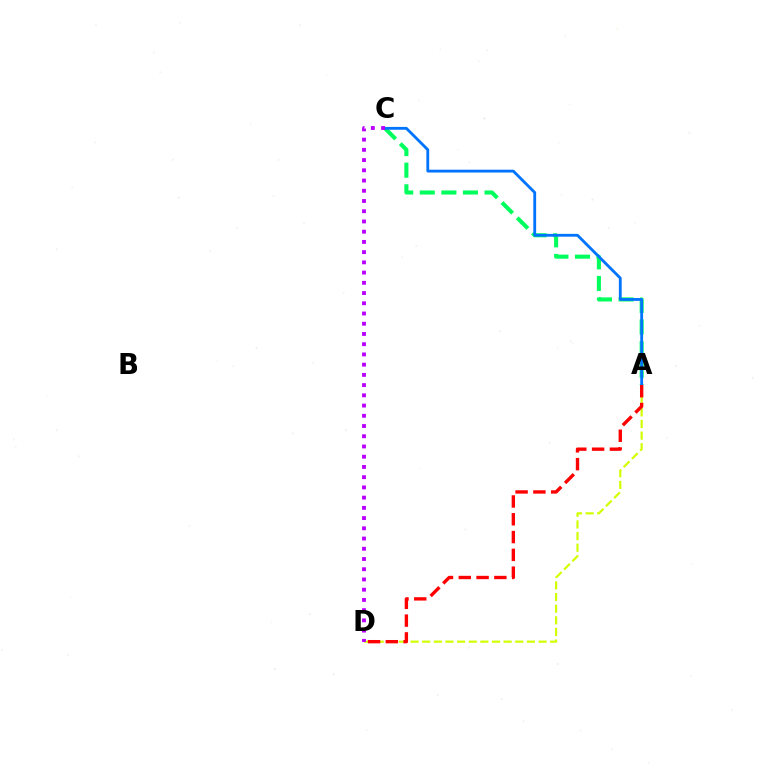{('A', 'D'): [{'color': '#d1ff00', 'line_style': 'dashed', 'thickness': 1.58}, {'color': '#ff0000', 'line_style': 'dashed', 'thickness': 2.42}], ('A', 'C'): [{'color': '#00ff5c', 'line_style': 'dashed', 'thickness': 2.93}, {'color': '#0074ff', 'line_style': 'solid', 'thickness': 2.03}], ('C', 'D'): [{'color': '#b900ff', 'line_style': 'dotted', 'thickness': 2.78}]}